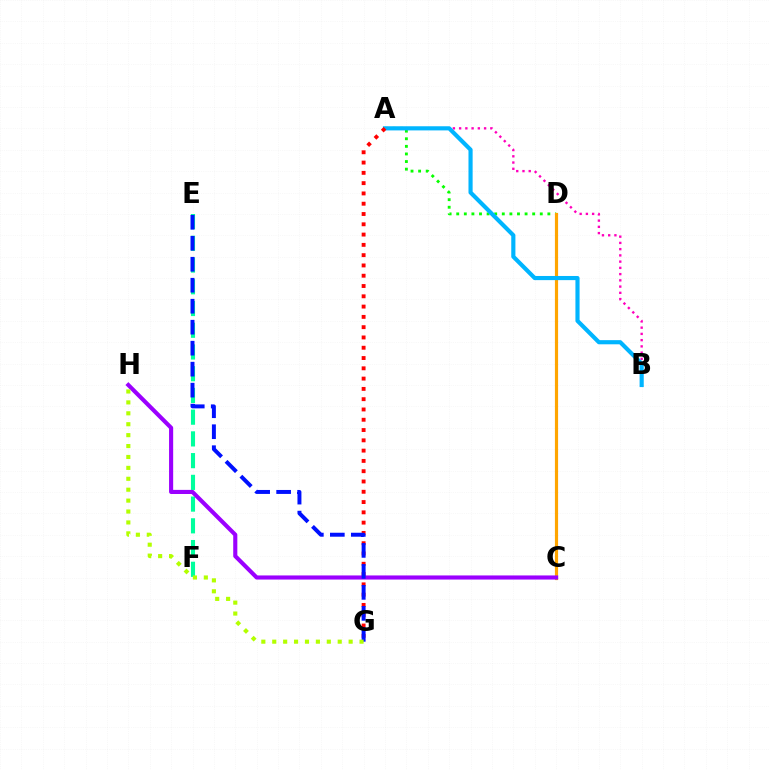{('A', 'D'): [{'color': '#08ff00', 'line_style': 'dotted', 'thickness': 2.06}], ('A', 'B'): [{'color': '#ff00bd', 'line_style': 'dotted', 'thickness': 1.7}, {'color': '#00b5ff', 'line_style': 'solid', 'thickness': 2.99}], ('C', 'D'): [{'color': '#ffa500', 'line_style': 'solid', 'thickness': 2.29}], ('E', 'F'): [{'color': '#00ff9d', 'line_style': 'dashed', 'thickness': 2.95}], ('A', 'G'): [{'color': '#ff0000', 'line_style': 'dotted', 'thickness': 2.8}], ('C', 'H'): [{'color': '#9b00ff', 'line_style': 'solid', 'thickness': 2.96}], ('E', 'G'): [{'color': '#0010ff', 'line_style': 'dashed', 'thickness': 2.85}], ('G', 'H'): [{'color': '#b3ff00', 'line_style': 'dotted', 'thickness': 2.96}]}